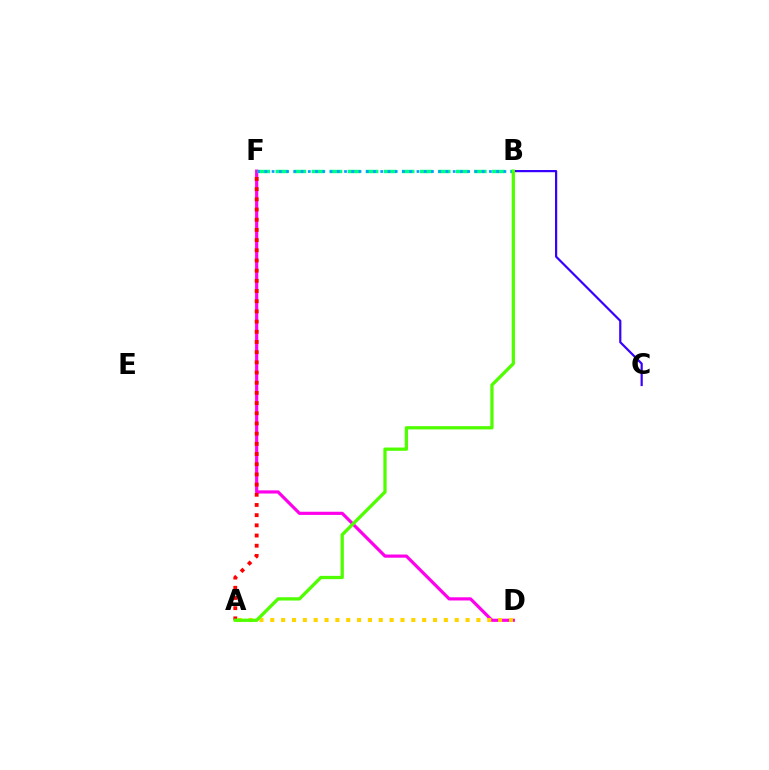{('D', 'F'): [{'color': '#ff00ed', 'line_style': 'solid', 'thickness': 2.29}], ('A', 'F'): [{'color': '#ff0000', 'line_style': 'dotted', 'thickness': 2.77}], ('B', 'F'): [{'color': '#00ff86', 'line_style': 'dashed', 'thickness': 2.45}, {'color': '#009eff', 'line_style': 'dotted', 'thickness': 1.97}], ('B', 'C'): [{'color': '#3700ff', 'line_style': 'solid', 'thickness': 1.58}], ('A', 'D'): [{'color': '#ffd500', 'line_style': 'dotted', 'thickness': 2.95}], ('A', 'B'): [{'color': '#4fff00', 'line_style': 'solid', 'thickness': 2.36}]}